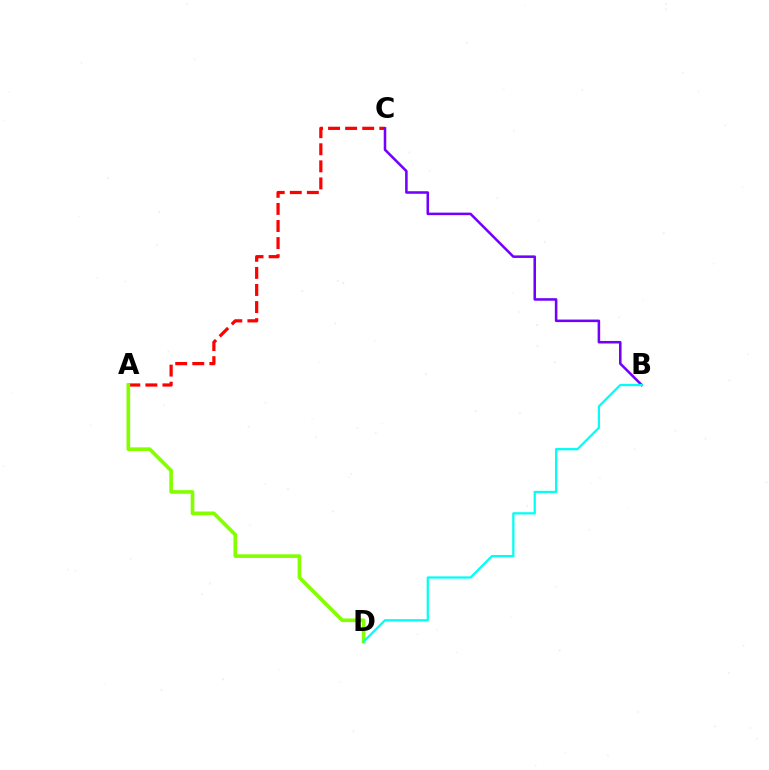{('A', 'C'): [{'color': '#ff0000', 'line_style': 'dashed', 'thickness': 2.32}], ('B', 'C'): [{'color': '#7200ff', 'line_style': 'solid', 'thickness': 1.83}], ('A', 'D'): [{'color': '#84ff00', 'line_style': 'solid', 'thickness': 2.63}], ('B', 'D'): [{'color': '#00fff6', 'line_style': 'solid', 'thickness': 1.62}]}